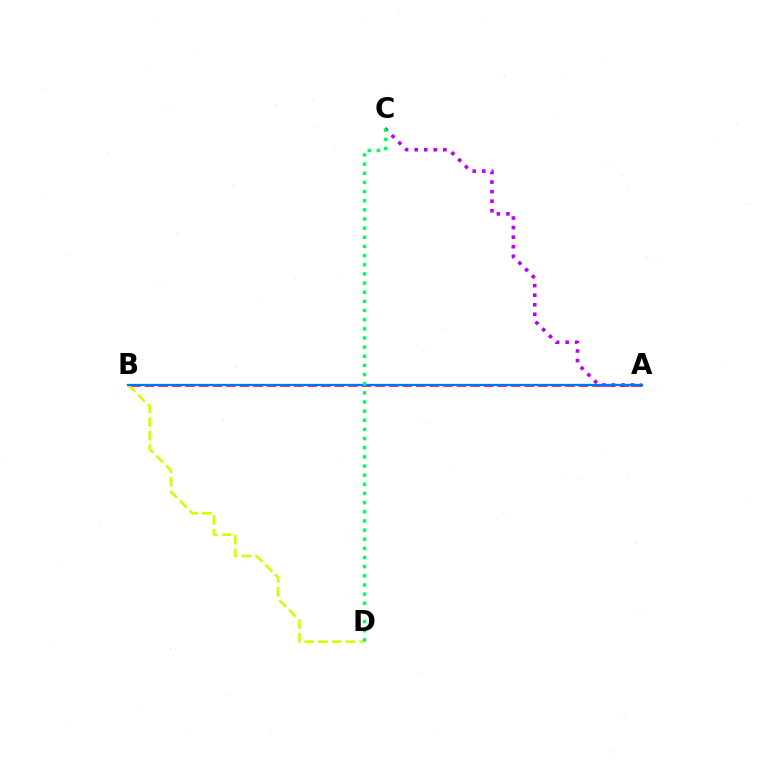{('A', 'C'): [{'color': '#b900ff', 'line_style': 'dotted', 'thickness': 2.6}], ('A', 'B'): [{'color': '#ff0000', 'line_style': 'dashed', 'thickness': 1.84}, {'color': '#0074ff', 'line_style': 'solid', 'thickness': 1.65}], ('B', 'D'): [{'color': '#d1ff00', 'line_style': 'dashed', 'thickness': 1.86}], ('C', 'D'): [{'color': '#00ff5c', 'line_style': 'dotted', 'thickness': 2.49}]}